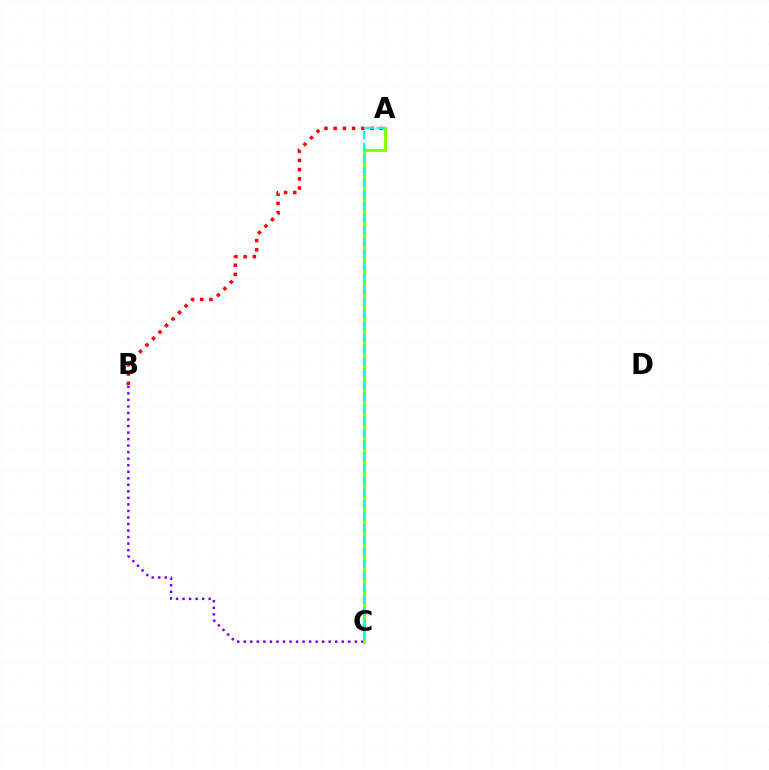{('A', 'B'): [{'color': '#ff0000', 'line_style': 'dotted', 'thickness': 2.5}], ('B', 'C'): [{'color': '#7200ff', 'line_style': 'dotted', 'thickness': 1.77}], ('A', 'C'): [{'color': '#84ff00', 'line_style': 'solid', 'thickness': 2.28}, {'color': '#00fff6', 'line_style': 'dashed', 'thickness': 1.62}]}